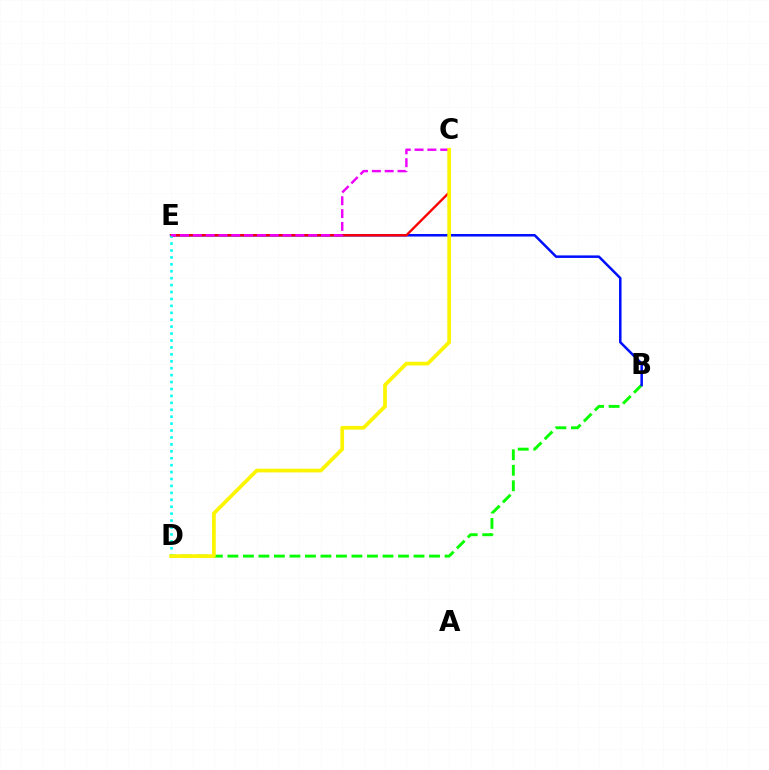{('B', 'D'): [{'color': '#08ff00', 'line_style': 'dashed', 'thickness': 2.11}], ('B', 'E'): [{'color': '#0010ff', 'line_style': 'solid', 'thickness': 1.82}], ('C', 'E'): [{'color': '#ff0000', 'line_style': 'solid', 'thickness': 1.7}, {'color': '#ee00ff', 'line_style': 'dashed', 'thickness': 1.74}], ('D', 'E'): [{'color': '#00fff6', 'line_style': 'dotted', 'thickness': 1.88}], ('C', 'D'): [{'color': '#fcf500', 'line_style': 'solid', 'thickness': 2.67}]}